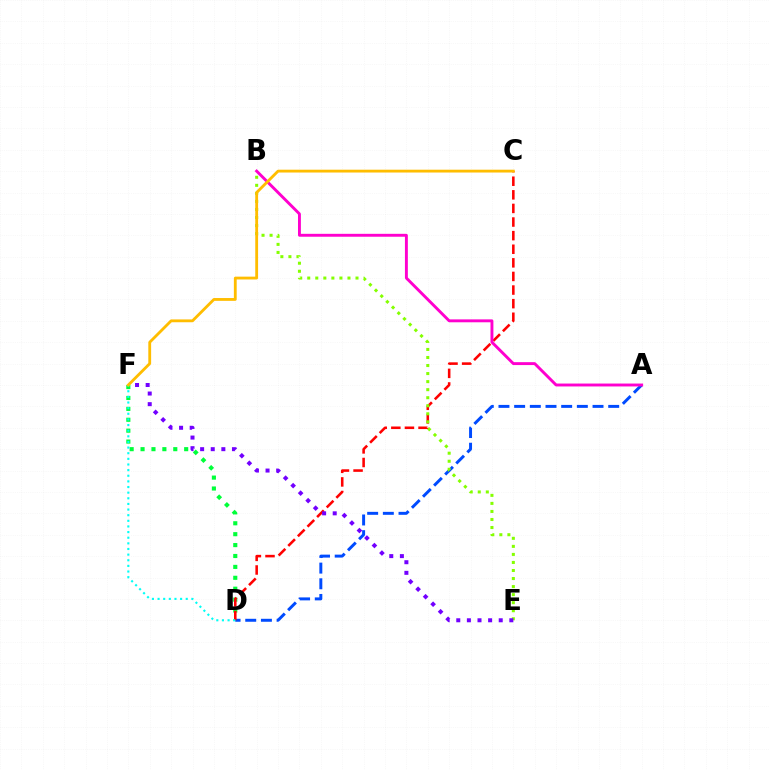{('D', 'F'): [{'color': '#00ff39', 'line_style': 'dotted', 'thickness': 2.96}, {'color': '#00fff6', 'line_style': 'dotted', 'thickness': 1.53}], ('A', 'D'): [{'color': '#004bff', 'line_style': 'dashed', 'thickness': 2.13}], ('C', 'D'): [{'color': '#ff0000', 'line_style': 'dashed', 'thickness': 1.85}], ('B', 'E'): [{'color': '#84ff00', 'line_style': 'dotted', 'thickness': 2.19}], ('E', 'F'): [{'color': '#7200ff', 'line_style': 'dotted', 'thickness': 2.88}], ('A', 'B'): [{'color': '#ff00cf', 'line_style': 'solid', 'thickness': 2.09}], ('C', 'F'): [{'color': '#ffbd00', 'line_style': 'solid', 'thickness': 2.03}]}